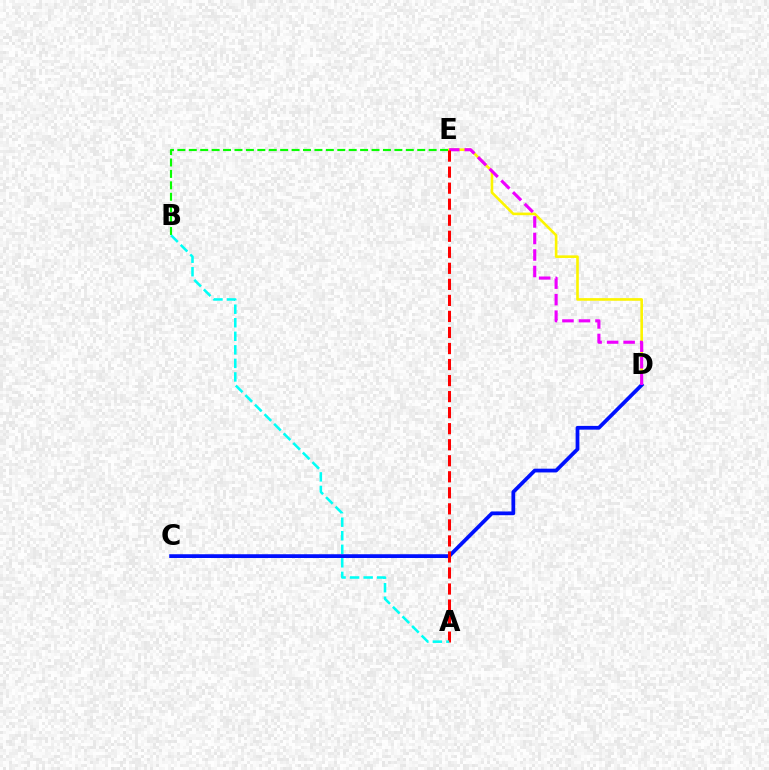{('D', 'E'): [{'color': '#fcf500', 'line_style': 'solid', 'thickness': 1.89}, {'color': '#ee00ff', 'line_style': 'dashed', 'thickness': 2.24}], ('C', 'D'): [{'color': '#0010ff', 'line_style': 'solid', 'thickness': 2.7}], ('B', 'E'): [{'color': '#08ff00', 'line_style': 'dashed', 'thickness': 1.55}], ('A', 'E'): [{'color': '#ff0000', 'line_style': 'dashed', 'thickness': 2.18}], ('A', 'B'): [{'color': '#00fff6', 'line_style': 'dashed', 'thickness': 1.84}]}